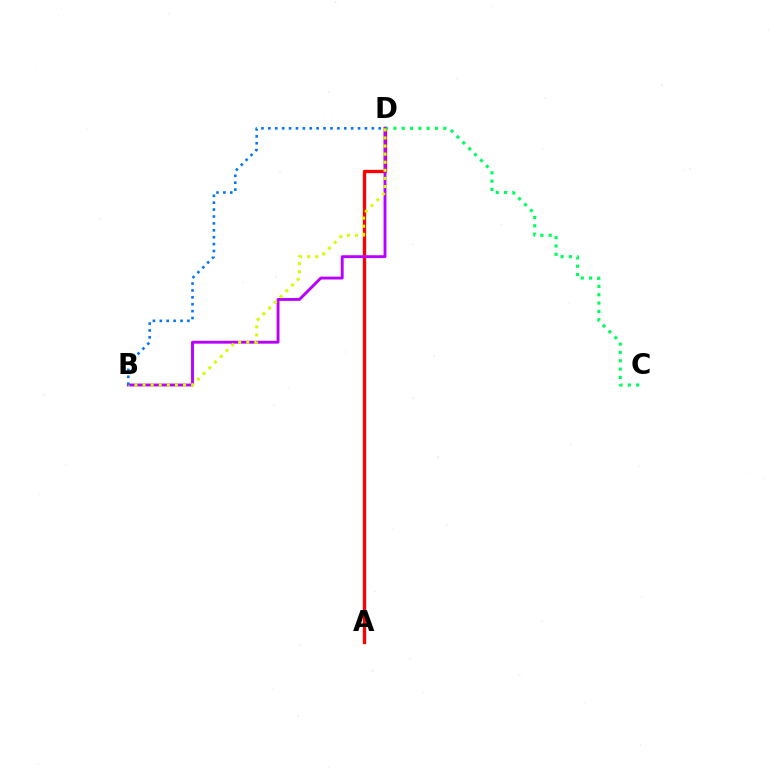{('A', 'D'): [{'color': '#ff0000', 'line_style': 'solid', 'thickness': 2.38}], ('C', 'D'): [{'color': '#00ff5c', 'line_style': 'dotted', 'thickness': 2.26}], ('B', 'D'): [{'color': '#b900ff', 'line_style': 'solid', 'thickness': 2.07}, {'color': '#d1ff00', 'line_style': 'dotted', 'thickness': 2.2}, {'color': '#0074ff', 'line_style': 'dotted', 'thickness': 1.87}]}